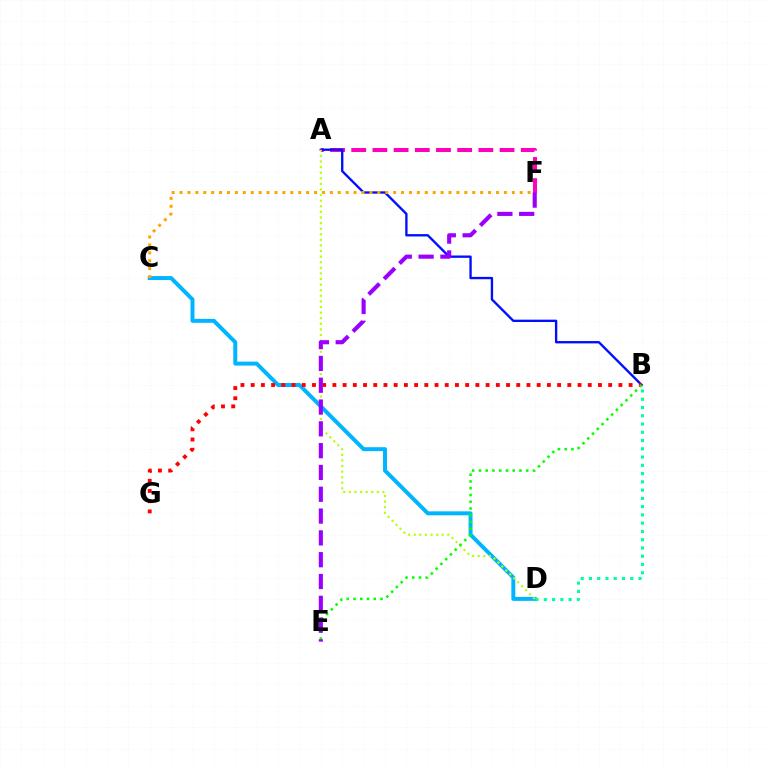{('A', 'F'): [{'color': '#ff00bd', 'line_style': 'dashed', 'thickness': 2.88}], ('A', 'B'): [{'color': '#0010ff', 'line_style': 'solid', 'thickness': 1.7}], ('C', 'D'): [{'color': '#00b5ff', 'line_style': 'solid', 'thickness': 2.85}], ('C', 'F'): [{'color': '#ffa500', 'line_style': 'dotted', 'thickness': 2.15}], ('A', 'D'): [{'color': '#b3ff00', 'line_style': 'dotted', 'thickness': 1.52}], ('B', 'G'): [{'color': '#ff0000', 'line_style': 'dotted', 'thickness': 2.78}], ('B', 'E'): [{'color': '#08ff00', 'line_style': 'dotted', 'thickness': 1.84}], ('B', 'D'): [{'color': '#00ff9d', 'line_style': 'dotted', 'thickness': 2.24}], ('E', 'F'): [{'color': '#9b00ff', 'line_style': 'dashed', 'thickness': 2.96}]}